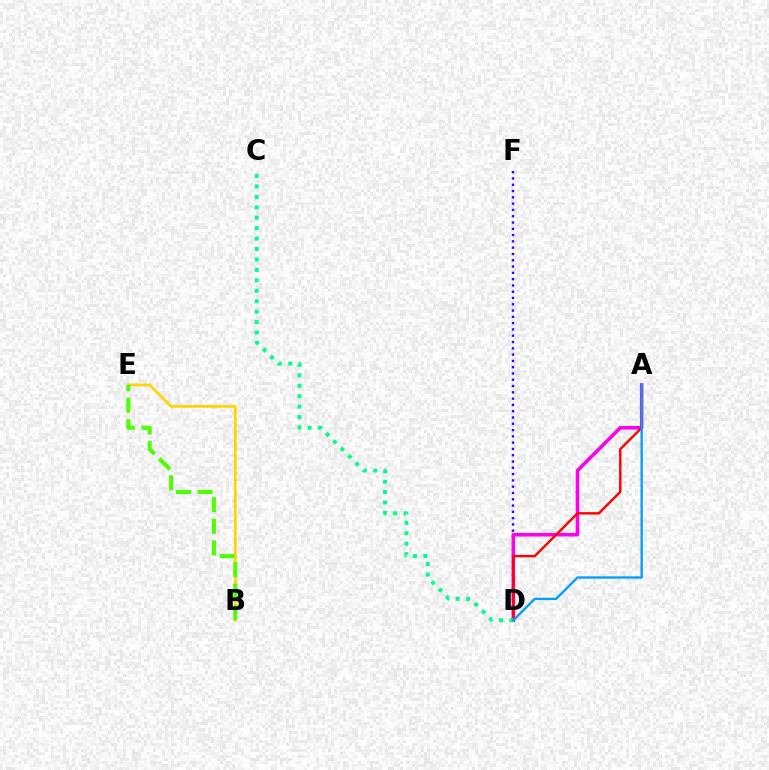{('B', 'E'): [{'color': '#ffd500', 'line_style': 'solid', 'thickness': 1.95}, {'color': '#4fff00', 'line_style': 'dashed', 'thickness': 2.93}], ('D', 'F'): [{'color': '#3700ff', 'line_style': 'dotted', 'thickness': 1.71}], ('A', 'D'): [{'color': '#ff00ed', 'line_style': 'solid', 'thickness': 2.55}, {'color': '#ff0000', 'line_style': 'solid', 'thickness': 1.74}, {'color': '#009eff', 'line_style': 'solid', 'thickness': 1.68}], ('C', 'D'): [{'color': '#00ff86', 'line_style': 'dotted', 'thickness': 2.83}]}